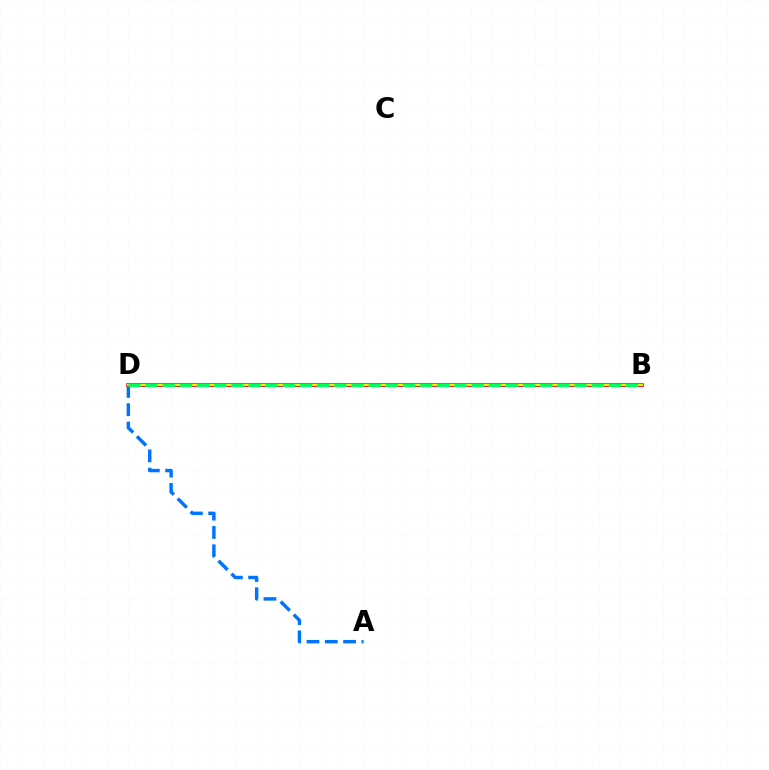{('B', 'D'): [{'color': '#b900ff', 'line_style': 'solid', 'thickness': 1.9}, {'color': '#ff0000', 'line_style': 'solid', 'thickness': 2.54}, {'color': '#d1ff00', 'line_style': 'solid', 'thickness': 1.55}, {'color': '#00ff5c', 'line_style': 'dashed', 'thickness': 2.33}], ('A', 'D'): [{'color': '#0074ff', 'line_style': 'dashed', 'thickness': 2.49}]}